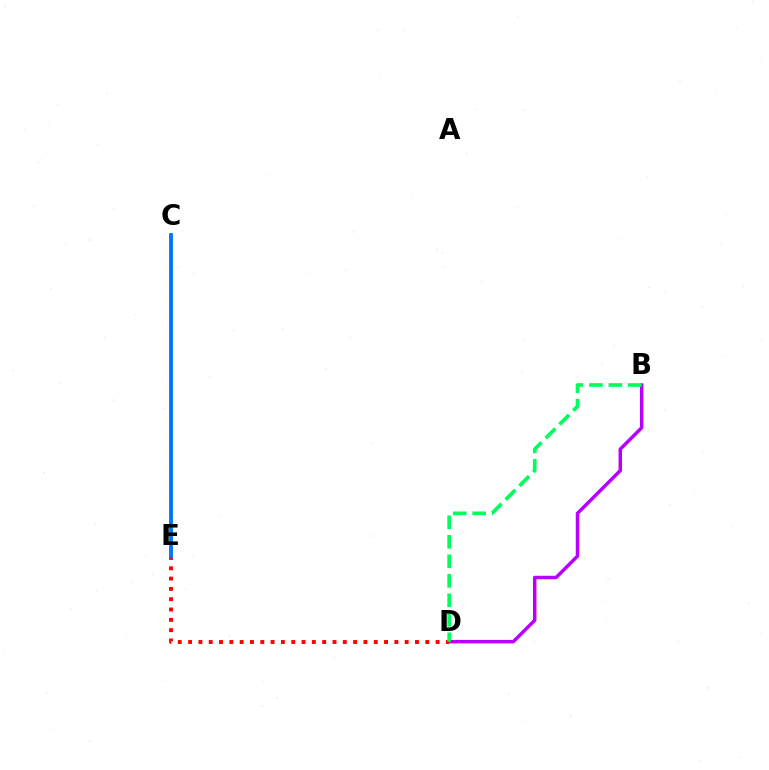{('B', 'D'): [{'color': '#b900ff', 'line_style': 'solid', 'thickness': 2.5}, {'color': '#00ff5c', 'line_style': 'dashed', 'thickness': 2.65}], ('D', 'E'): [{'color': '#ff0000', 'line_style': 'dotted', 'thickness': 2.8}], ('C', 'E'): [{'color': '#d1ff00', 'line_style': 'dashed', 'thickness': 2.25}, {'color': '#0074ff', 'line_style': 'solid', 'thickness': 2.74}]}